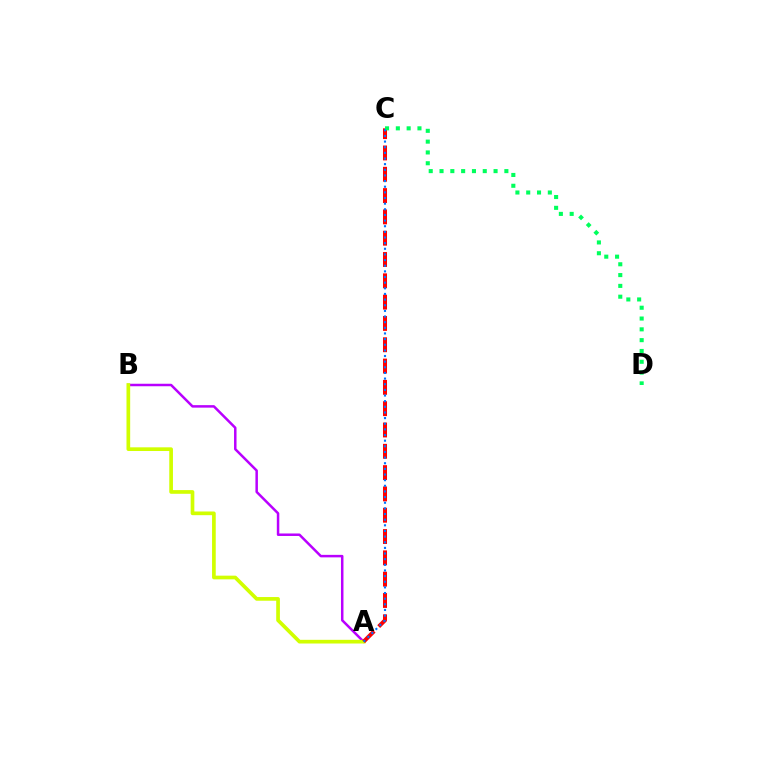{('A', 'B'): [{'color': '#b900ff', 'line_style': 'solid', 'thickness': 1.8}, {'color': '#d1ff00', 'line_style': 'solid', 'thickness': 2.65}], ('A', 'C'): [{'color': '#ff0000', 'line_style': 'dashed', 'thickness': 2.89}, {'color': '#0074ff', 'line_style': 'dotted', 'thickness': 1.53}], ('C', 'D'): [{'color': '#00ff5c', 'line_style': 'dotted', 'thickness': 2.94}]}